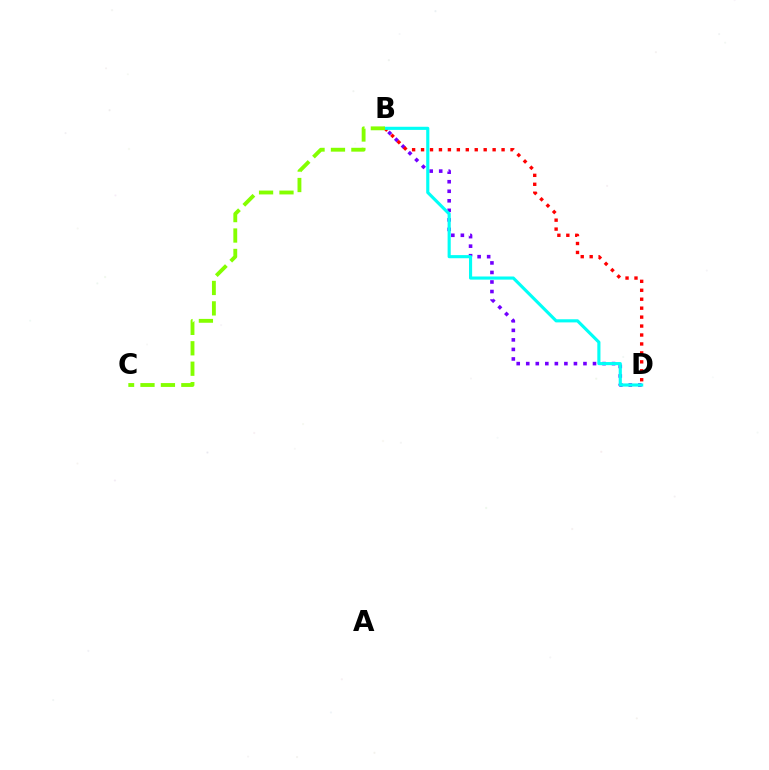{('B', 'D'): [{'color': '#7200ff', 'line_style': 'dotted', 'thickness': 2.59}, {'color': '#ff0000', 'line_style': 'dotted', 'thickness': 2.43}, {'color': '#00fff6', 'line_style': 'solid', 'thickness': 2.25}], ('B', 'C'): [{'color': '#84ff00', 'line_style': 'dashed', 'thickness': 2.78}]}